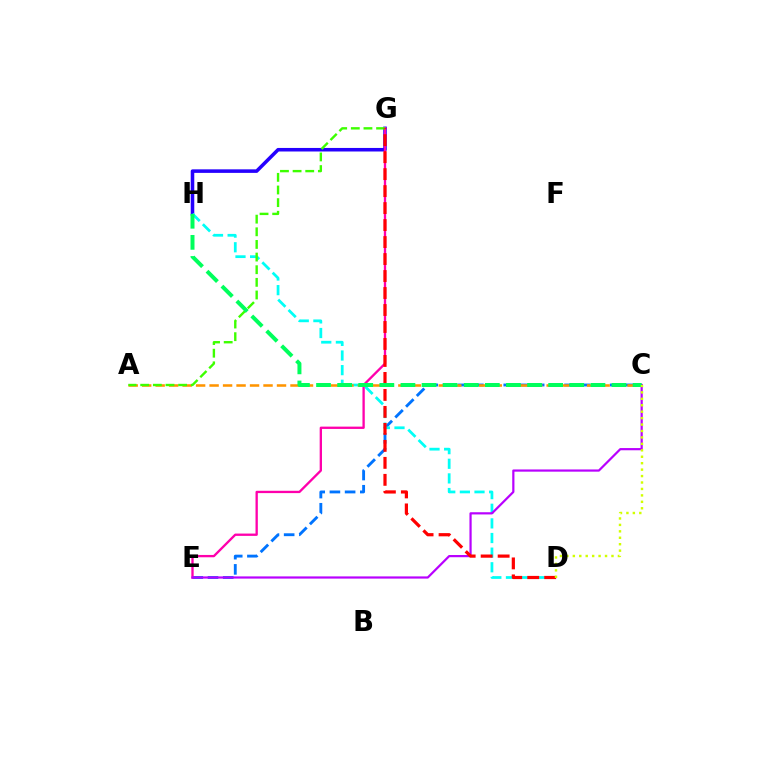{('C', 'E'): [{'color': '#0074ff', 'line_style': 'dashed', 'thickness': 2.06}, {'color': '#b900ff', 'line_style': 'solid', 'thickness': 1.59}], ('G', 'H'): [{'color': '#2500ff', 'line_style': 'solid', 'thickness': 2.55}], ('D', 'H'): [{'color': '#00fff6', 'line_style': 'dashed', 'thickness': 1.99}], ('A', 'C'): [{'color': '#ff9400', 'line_style': 'dashed', 'thickness': 1.83}], ('E', 'G'): [{'color': '#ff00ac', 'line_style': 'solid', 'thickness': 1.67}], ('A', 'G'): [{'color': '#3dff00', 'line_style': 'dashed', 'thickness': 1.72}], ('D', 'G'): [{'color': '#ff0000', 'line_style': 'dashed', 'thickness': 2.31}], ('C', 'H'): [{'color': '#00ff5c', 'line_style': 'dashed', 'thickness': 2.87}], ('C', 'D'): [{'color': '#d1ff00', 'line_style': 'dotted', 'thickness': 1.75}]}